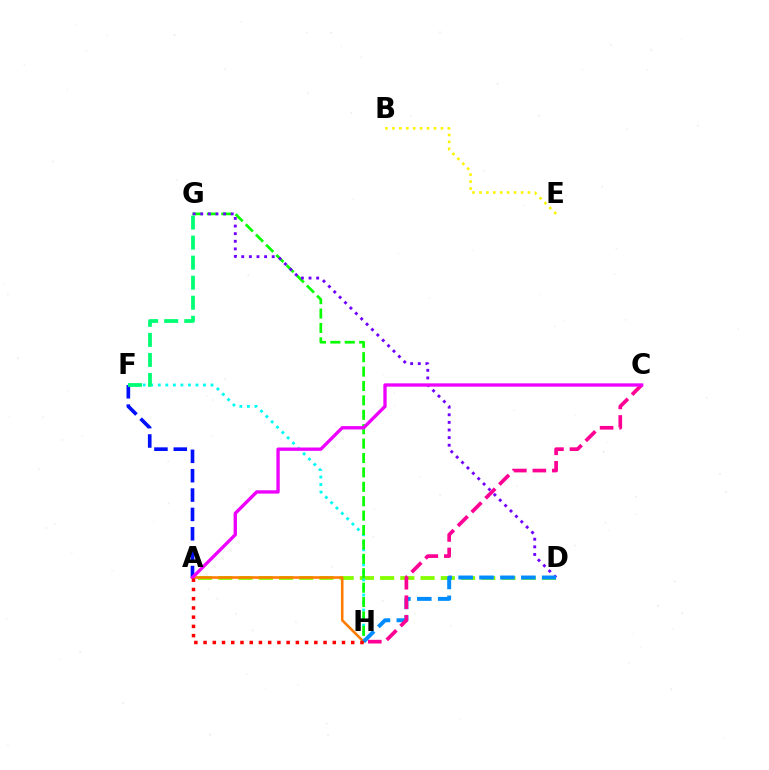{('A', 'D'): [{'color': '#84ff00', 'line_style': 'dashed', 'thickness': 2.75}], ('F', 'H'): [{'color': '#00fff6', 'line_style': 'dotted', 'thickness': 2.05}], ('G', 'H'): [{'color': '#08ff00', 'line_style': 'dashed', 'thickness': 1.96}], ('B', 'E'): [{'color': '#fcf500', 'line_style': 'dotted', 'thickness': 1.88}], ('D', 'G'): [{'color': '#7200ff', 'line_style': 'dotted', 'thickness': 2.07}], ('A', 'H'): [{'color': '#ff7c00', 'line_style': 'solid', 'thickness': 1.86}, {'color': '#ff0000', 'line_style': 'dotted', 'thickness': 2.51}], ('D', 'H'): [{'color': '#008cff', 'line_style': 'dashed', 'thickness': 2.84}], ('C', 'H'): [{'color': '#ff0094', 'line_style': 'dashed', 'thickness': 2.65}], ('A', 'F'): [{'color': '#0010ff', 'line_style': 'dashed', 'thickness': 2.63}], ('A', 'C'): [{'color': '#ee00ff', 'line_style': 'solid', 'thickness': 2.4}], ('F', 'G'): [{'color': '#00ff74', 'line_style': 'dashed', 'thickness': 2.72}]}